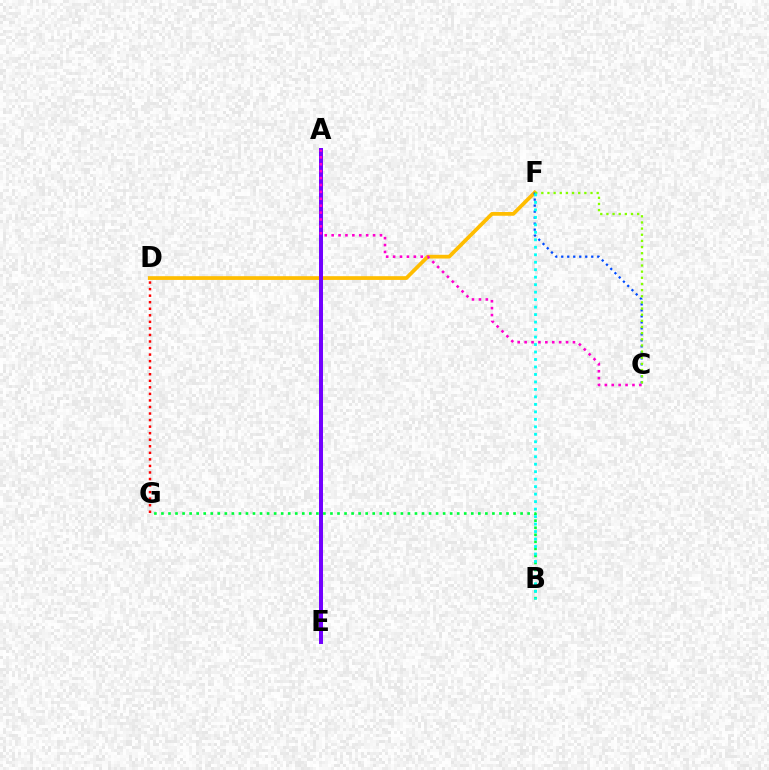{('D', 'F'): [{'color': '#ffbd00', 'line_style': 'solid', 'thickness': 2.69}], ('A', 'E'): [{'color': '#7200ff', 'line_style': 'solid', 'thickness': 2.87}], ('C', 'F'): [{'color': '#004bff', 'line_style': 'dotted', 'thickness': 1.63}, {'color': '#84ff00', 'line_style': 'dotted', 'thickness': 1.67}], ('A', 'C'): [{'color': '#ff00cf', 'line_style': 'dotted', 'thickness': 1.88}], ('D', 'G'): [{'color': '#ff0000', 'line_style': 'dotted', 'thickness': 1.78}], ('B', 'G'): [{'color': '#00ff39', 'line_style': 'dotted', 'thickness': 1.91}], ('B', 'F'): [{'color': '#00fff6', 'line_style': 'dotted', 'thickness': 2.03}]}